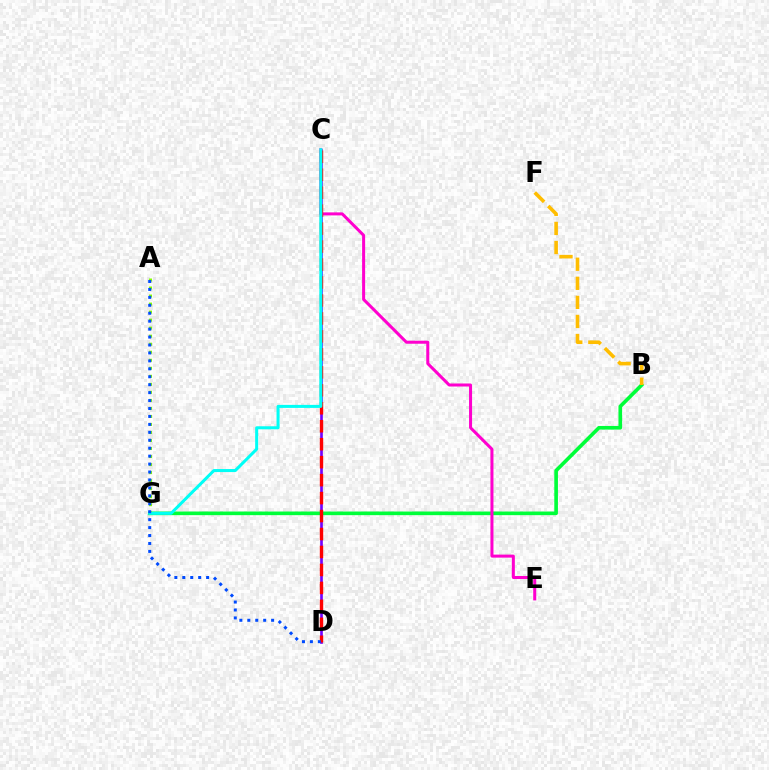{('C', 'D'): [{'color': '#7200ff', 'line_style': 'solid', 'thickness': 1.91}, {'color': '#ff0000', 'line_style': 'dashed', 'thickness': 2.44}], ('B', 'G'): [{'color': '#00ff39', 'line_style': 'solid', 'thickness': 2.62}], ('A', 'G'): [{'color': '#84ff00', 'line_style': 'dotted', 'thickness': 2.18}], ('C', 'E'): [{'color': '#ff00cf', 'line_style': 'solid', 'thickness': 2.18}], ('B', 'F'): [{'color': '#ffbd00', 'line_style': 'dashed', 'thickness': 2.59}], ('C', 'G'): [{'color': '#00fff6', 'line_style': 'solid', 'thickness': 2.18}], ('A', 'D'): [{'color': '#004bff', 'line_style': 'dotted', 'thickness': 2.16}]}